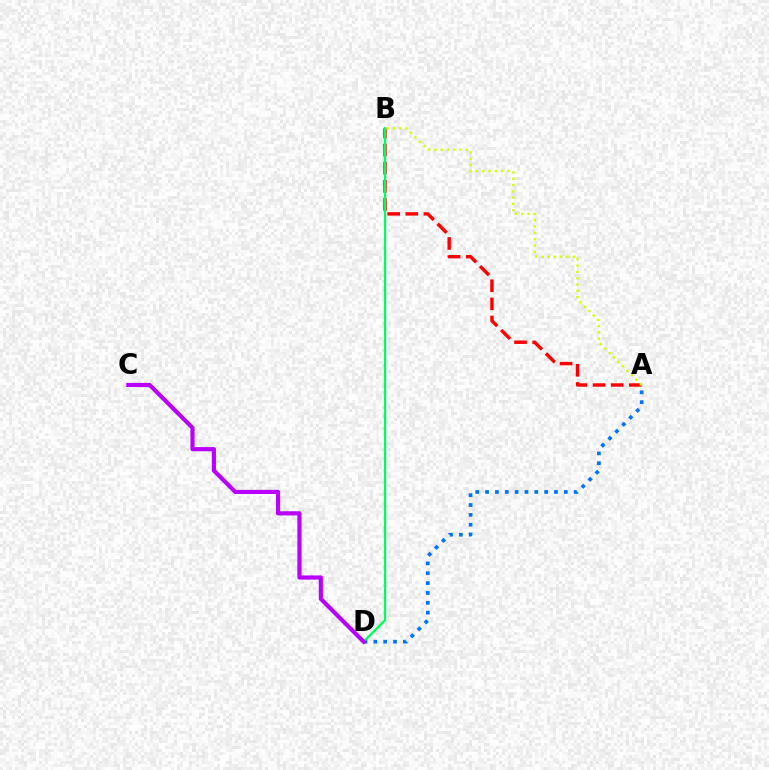{('A', 'D'): [{'color': '#0074ff', 'line_style': 'dotted', 'thickness': 2.68}], ('A', 'B'): [{'color': '#ff0000', 'line_style': 'dashed', 'thickness': 2.46}, {'color': '#d1ff00', 'line_style': 'dotted', 'thickness': 1.71}], ('B', 'D'): [{'color': '#00ff5c', 'line_style': 'solid', 'thickness': 1.65}], ('C', 'D'): [{'color': '#b900ff', 'line_style': 'solid', 'thickness': 2.99}]}